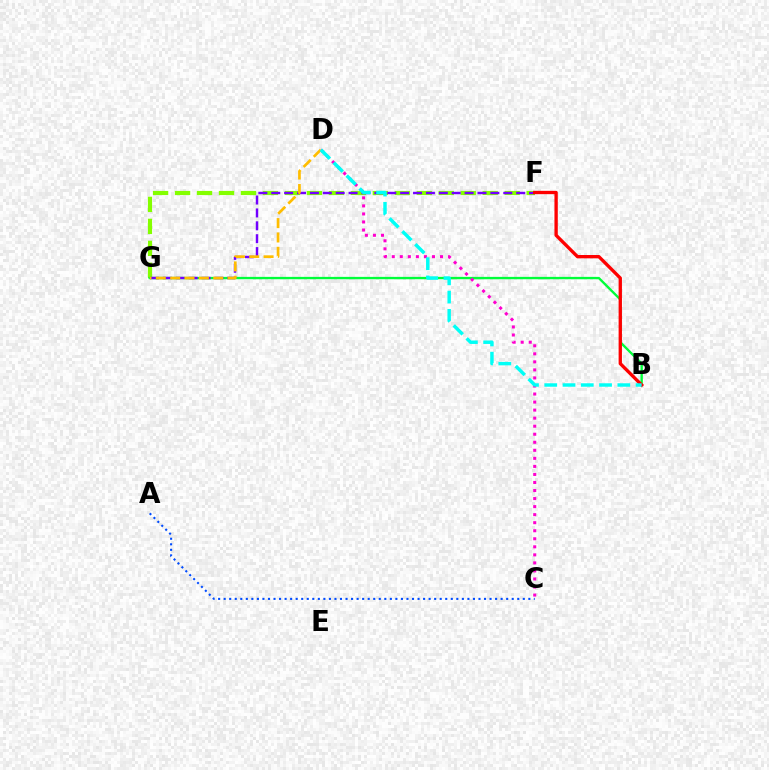{('F', 'G'): [{'color': '#84ff00', 'line_style': 'dashed', 'thickness': 2.99}, {'color': '#7200ff', 'line_style': 'dashed', 'thickness': 1.75}], ('B', 'G'): [{'color': '#00ff39', 'line_style': 'solid', 'thickness': 1.7}], ('C', 'D'): [{'color': '#ff00cf', 'line_style': 'dotted', 'thickness': 2.18}], ('A', 'C'): [{'color': '#004bff', 'line_style': 'dotted', 'thickness': 1.51}], ('B', 'F'): [{'color': '#ff0000', 'line_style': 'solid', 'thickness': 2.4}], ('D', 'G'): [{'color': '#ffbd00', 'line_style': 'dashed', 'thickness': 1.95}], ('B', 'D'): [{'color': '#00fff6', 'line_style': 'dashed', 'thickness': 2.48}]}